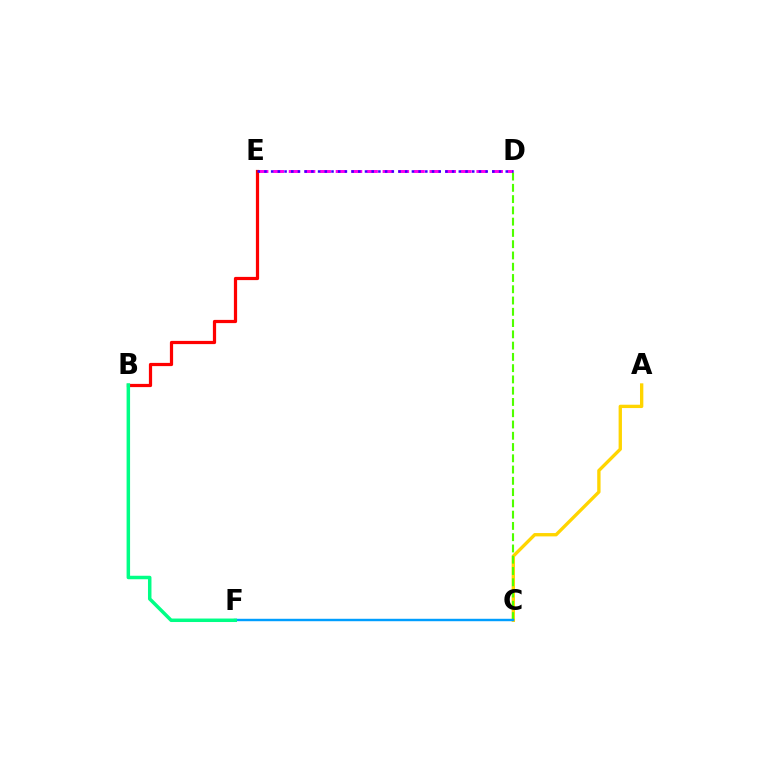{('A', 'C'): [{'color': '#ffd500', 'line_style': 'solid', 'thickness': 2.4}], ('D', 'E'): [{'color': '#ff00ed', 'line_style': 'dashed', 'thickness': 2.12}, {'color': '#3700ff', 'line_style': 'dotted', 'thickness': 1.82}], ('B', 'E'): [{'color': '#ff0000', 'line_style': 'solid', 'thickness': 2.32}], ('C', 'D'): [{'color': '#4fff00', 'line_style': 'dashed', 'thickness': 1.53}], ('C', 'F'): [{'color': '#009eff', 'line_style': 'solid', 'thickness': 1.75}], ('B', 'F'): [{'color': '#00ff86', 'line_style': 'solid', 'thickness': 2.51}]}